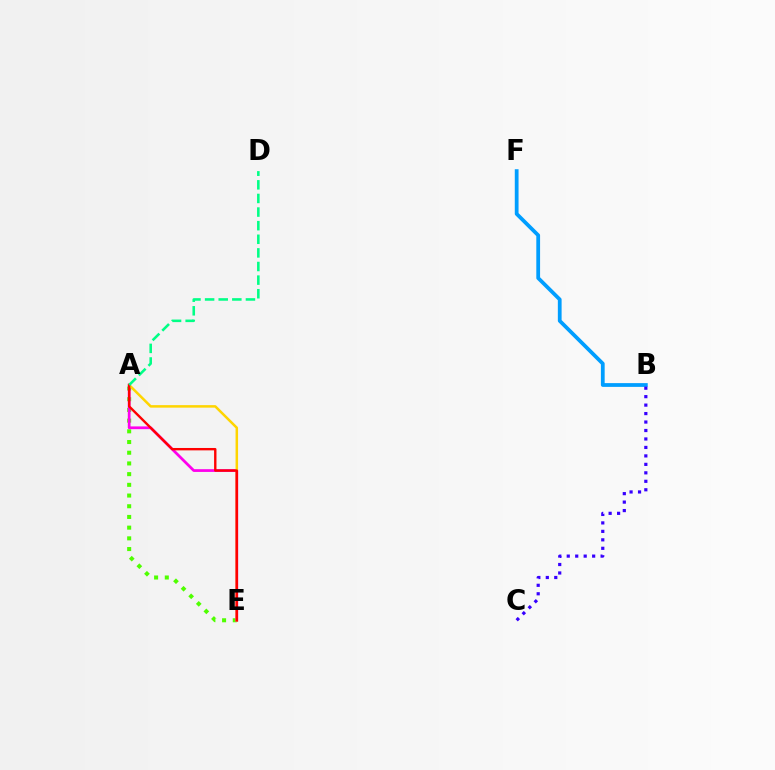{('A', 'E'): [{'color': '#4fff00', 'line_style': 'dotted', 'thickness': 2.91}, {'color': '#ff00ed', 'line_style': 'solid', 'thickness': 1.98}, {'color': '#ffd500', 'line_style': 'solid', 'thickness': 1.81}, {'color': '#ff0000', 'line_style': 'solid', 'thickness': 1.71}], ('B', 'F'): [{'color': '#009eff', 'line_style': 'solid', 'thickness': 2.71}], ('B', 'C'): [{'color': '#3700ff', 'line_style': 'dotted', 'thickness': 2.3}], ('A', 'D'): [{'color': '#00ff86', 'line_style': 'dashed', 'thickness': 1.85}]}